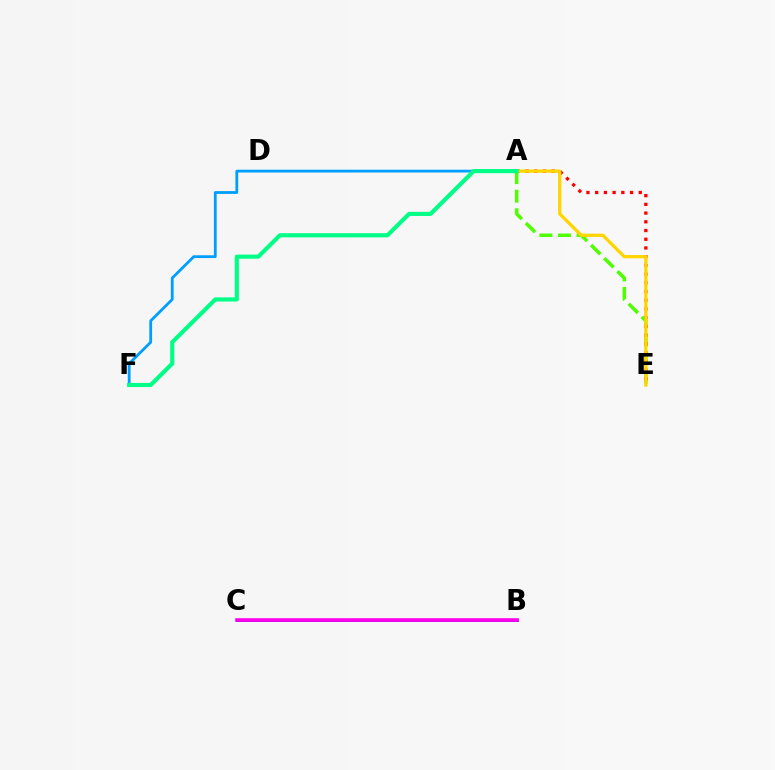{('A', 'E'): [{'color': '#4fff00', 'line_style': 'dashed', 'thickness': 2.52}, {'color': '#ff0000', 'line_style': 'dotted', 'thickness': 2.37}, {'color': '#ffd500', 'line_style': 'solid', 'thickness': 2.36}], ('B', 'C'): [{'color': '#3700ff', 'line_style': 'solid', 'thickness': 1.88}, {'color': '#ff00ed', 'line_style': 'solid', 'thickness': 2.58}], ('A', 'F'): [{'color': '#009eff', 'line_style': 'solid', 'thickness': 2.01}, {'color': '#00ff86', 'line_style': 'solid', 'thickness': 2.98}]}